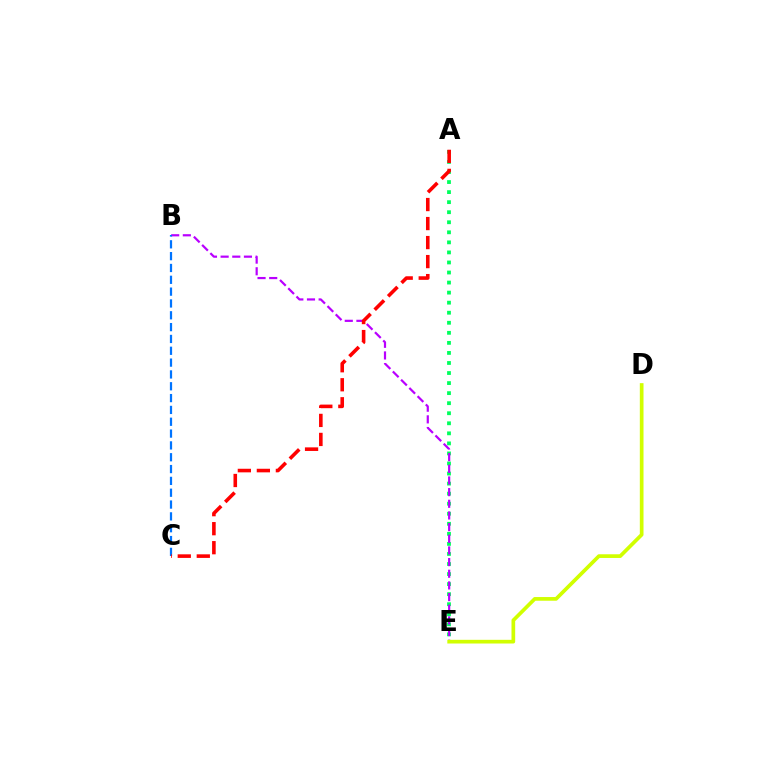{('A', 'E'): [{'color': '#00ff5c', 'line_style': 'dotted', 'thickness': 2.73}], ('B', 'E'): [{'color': '#b900ff', 'line_style': 'dashed', 'thickness': 1.58}], ('D', 'E'): [{'color': '#d1ff00', 'line_style': 'solid', 'thickness': 2.66}], ('B', 'C'): [{'color': '#0074ff', 'line_style': 'dashed', 'thickness': 1.61}], ('A', 'C'): [{'color': '#ff0000', 'line_style': 'dashed', 'thickness': 2.58}]}